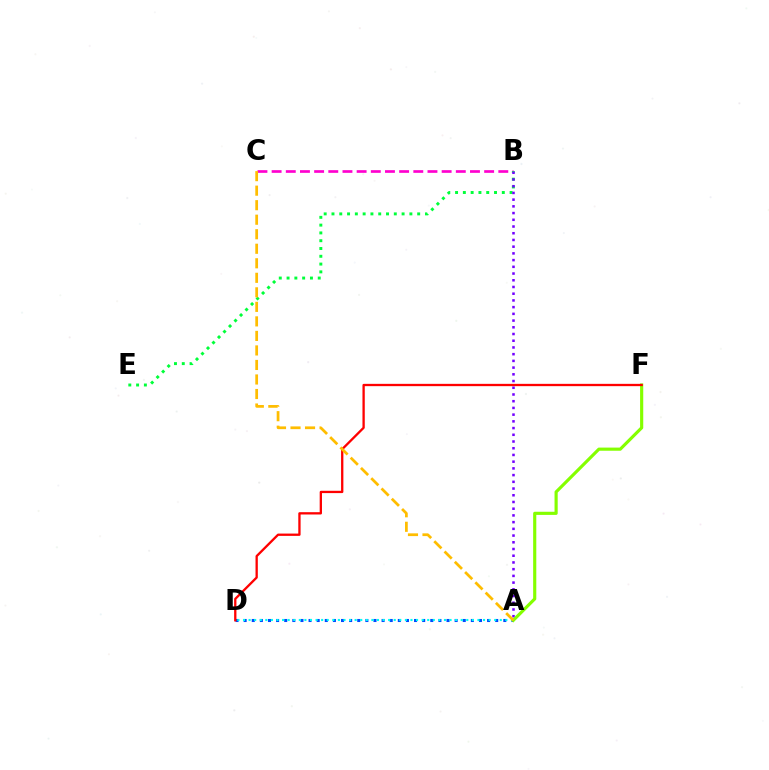{('B', 'C'): [{'color': '#ff00cf', 'line_style': 'dashed', 'thickness': 1.92}], ('A', 'D'): [{'color': '#004bff', 'line_style': 'dotted', 'thickness': 2.2}, {'color': '#00fff6', 'line_style': 'dotted', 'thickness': 1.52}], ('B', 'E'): [{'color': '#00ff39', 'line_style': 'dotted', 'thickness': 2.12}], ('A', 'B'): [{'color': '#7200ff', 'line_style': 'dotted', 'thickness': 1.83}], ('A', 'F'): [{'color': '#84ff00', 'line_style': 'solid', 'thickness': 2.27}], ('D', 'F'): [{'color': '#ff0000', 'line_style': 'solid', 'thickness': 1.66}], ('A', 'C'): [{'color': '#ffbd00', 'line_style': 'dashed', 'thickness': 1.97}]}